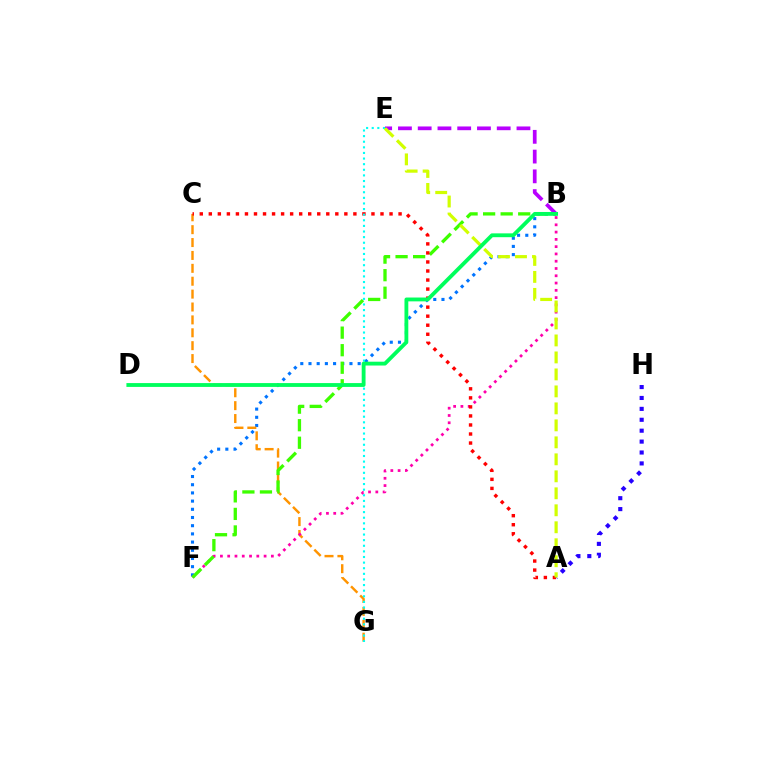{('B', 'E'): [{'color': '#b900ff', 'line_style': 'dashed', 'thickness': 2.68}], ('B', 'F'): [{'color': '#0074ff', 'line_style': 'dotted', 'thickness': 2.23}, {'color': '#ff00ac', 'line_style': 'dotted', 'thickness': 1.98}, {'color': '#3dff00', 'line_style': 'dashed', 'thickness': 2.38}], ('C', 'G'): [{'color': '#ff9400', 'line_style': 'dashed', 'thickness': 1.75}], ('A', 'C'): [{'color': '#ff0000', 'line_style': 'dotted', 'thickness': 2.46}], ('A', 'H'): [{'color': '#2500ff', 'line_style': 'dotted', 'thickness': 2.96}], ('E', 'G'): [{'color': '#00fff6', 'line_style': 'dotted', 'thickness': 1.52}], ('A', 'E'): [{'color': '#d1ff00', 'line_style': 'dashed', 'thickness': 2.31}], ('B', 'D'): [{'color': '#00ff5c', 'line_style': 'solid', 'thickness': 2.76}]}